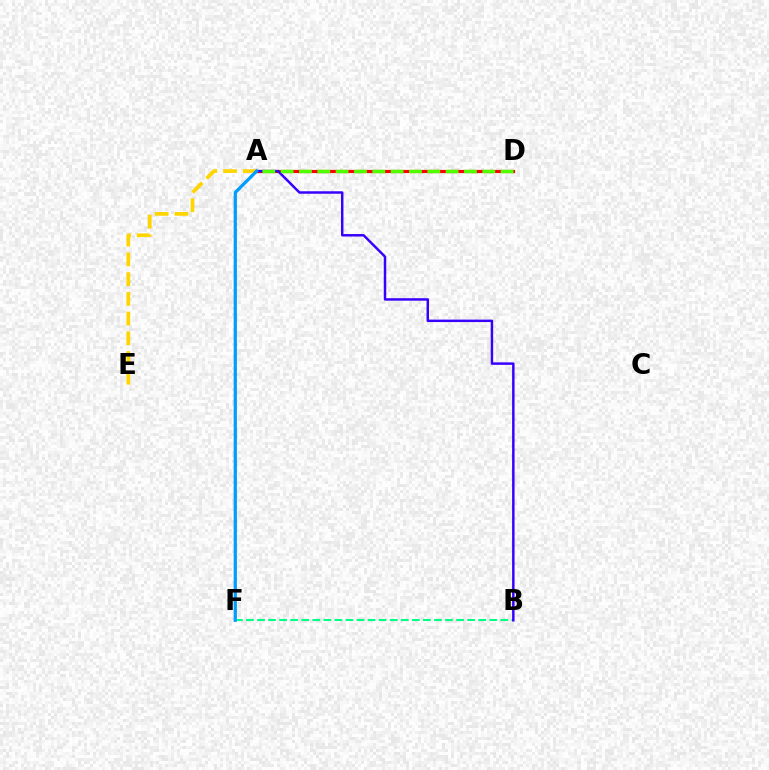{('A', 'E'): [{'color': '#ffd500', 'line_style': 'dashed', 'thickness': 2.68}], ('B', 'F'): [{'color': '#00ff86', 'line_style': 'dashed', 'thickness': 1.5}], ('A', 'D'): [{'color': '#ff0000', 'line_style': 'solid', 'thickness': 2.29}, {'color': '#4fff00', 'line_style': 'dashed', 'thickness': 2.49}], ('A', 'B'): [{'color': '#3700ff', 'line_style': 'solid', 'thickness': 1.78}], ('A', 'F'): [{'color': '#ff00ed', 'line_style': 'dotted', 'thickness': 1.64}, {'color': '#009eff', 'line_style': 'solid', 'thickness': 2.33}]}